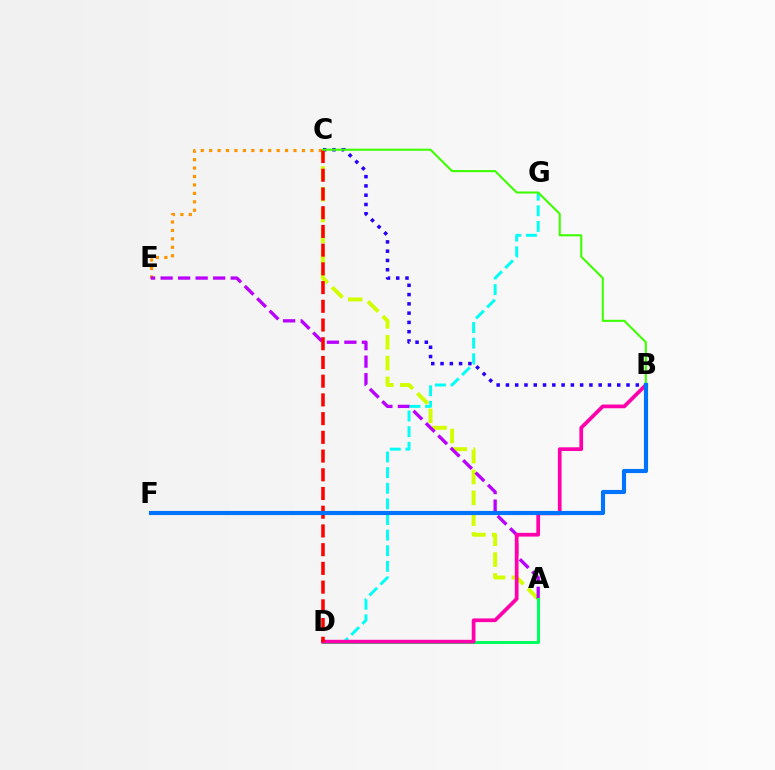{('A', 'C'): [{'color': '#d1ff00', 'line_style': 'dashed', 'thickness': 2.83}], ('C', 'E'): [{'color': '#ff9400', 'line_style': 'dotted', 'thickness': 2.29}], ('A', 'E'): [{'color': '#b900ff', 'line_style': 'dashed', 'thickness': 2.38}], ('B', 'C'): [{'color': '#2500ff', 'line_style': 'dotted', 'thickness': 2.52}, {'color': '#3dff00', 'line_style': 'solid', 'thickness': 1.5}], ('D', 'G'): [{'color': '#00fff6', 'line_style': 'dashed', 'thickness': 2.12}], ('A', 'D'): [{'color': '#00ff5c', 'line_style': 'solid', 'thickness': 2.18}], ('B', 'D'): [{'color': '#ff00ac', 'line_style': 'solid', 'thickness': 2.68}], ('C', 'D'): [{'color': '#ff0000', 'line_style': 'dashed', 'thickness': 2.54}], ('B', 'F'): [{'color': '#0074ff', 'line_style': 'solid', 'thickness': 2.98}]}